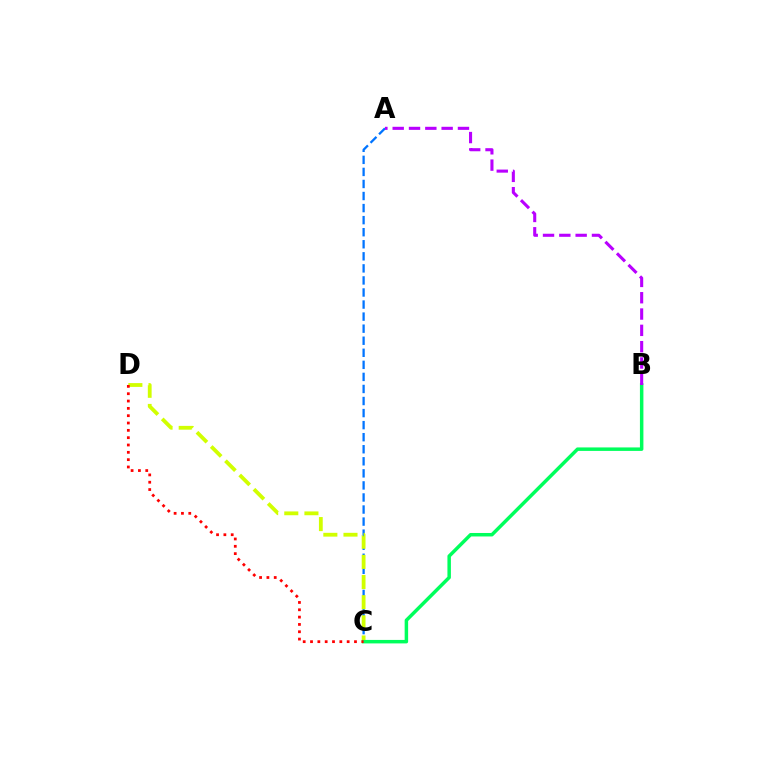{('A', 'C'): [{'color': '#0074ff', 'line_style': 'dashed', 'thickness': 1.64}], ('C', 'D'): [{'color': '#d1ff00', 'line_style': 'dashed', 'thickness': 2.74}, {'color': '#ff0000', 'line_style': 'dotted', 'thickness': 1.99}], ('B', 'C'): [{'color': '#00ff5c', 'line_style': 'solid', 'thickness': 2.51}], ('A', 'B'): [{'color': '#b900ff', 'line_style': 'dashed', 'thickness': 2.22}]}